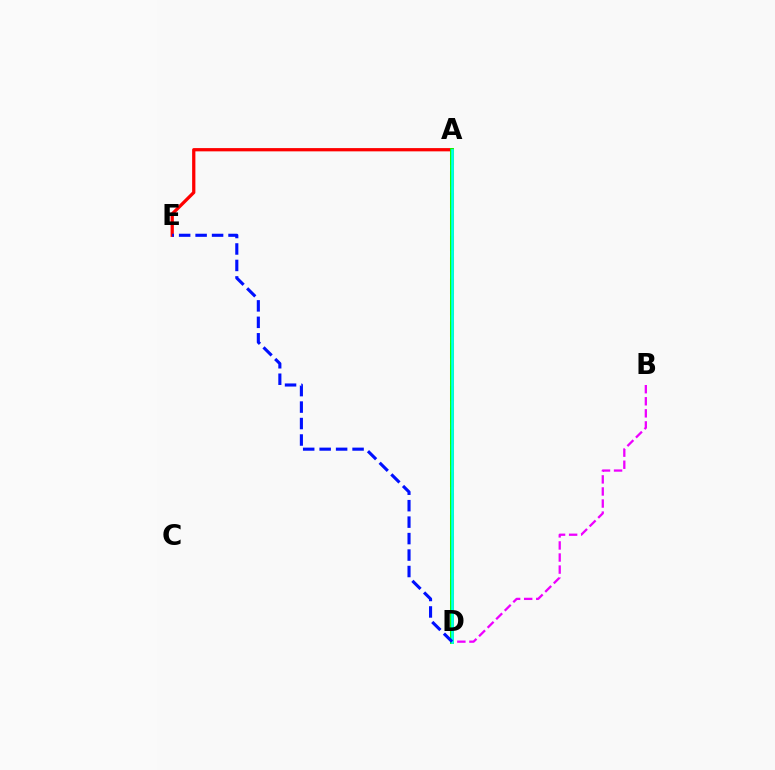{('A', 'D'): [{'color': '#fcf500', 'line_style': 'dashed', 'thickness': 2.92}, {'color': '#08ff00', 'line_style': 'solid', 'thickness': 2.8}, {'color': '#00fff6', 'line_style': 'solid', 'thickness': 1.88}], ('B', 'D'): [{'color': '#ee00ff', 'line_style': 'dashed', 'thickness': 1.64}], ('A', 'E'): [{'color': '#ff0000', 'line_style': 'solid', 'thickness': 2.34}], ('D', 'E'): [{'color': '#0010ff', 'line_style': 'dashed', 'thickness': 2.24}]}